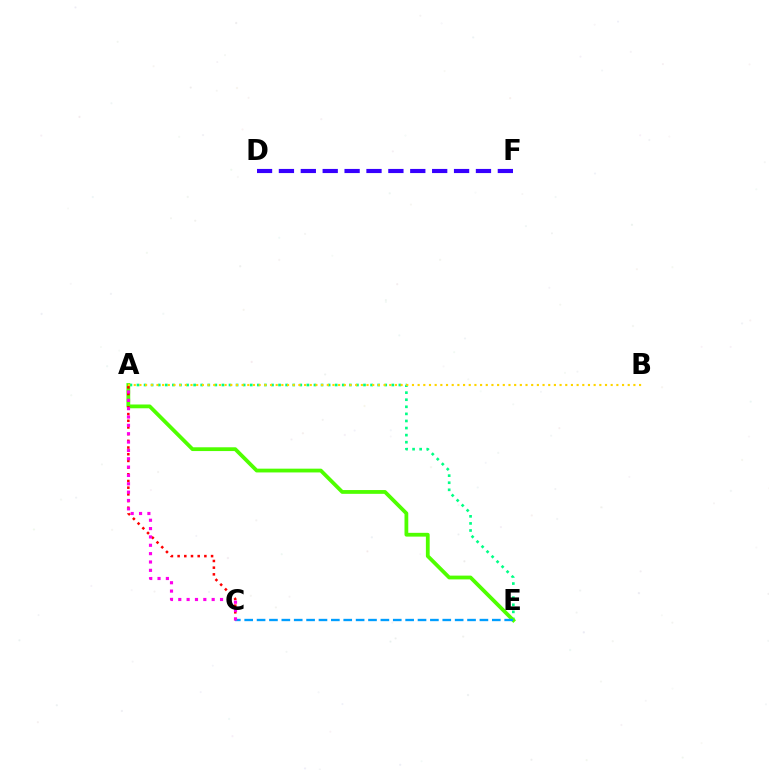{('A', 'E'): [{'color': '#00ff86', 'line_style': 'dotted', 'thickness': 1.92}, {'color': '#4fff00', 'line_style': 'solid', 'thickness': 2.72}], ('A', 'C'): [{'color': '#ff0000', 'line_style': 'dotted', 'thickness': 1.82}, {'color': '#ff00ed', 'line_style': 'dotted', 'thickness': 2.27}], ('C', 'E'): [{'color': '#009eff', 'line_style': 'dashed', 'thickness': 1.68}], ('A', 'B'): [{'color': '#ffd500', 'line_style': 'dotted', 'thickness': 1.54}], ('D', 'F'): [{'color': '#3700ff', 'line_style': 'dashed', 'thickness': 2.97}]}